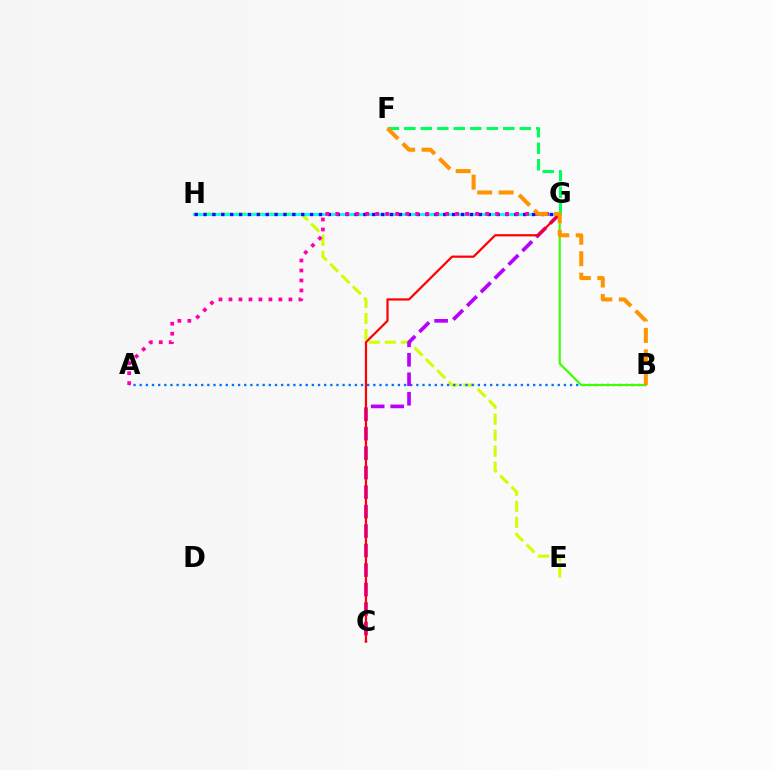{('E', 'H'): [{'color': '#d1ff00', 'line_style': 'dashed', 'thickness': 2.17}], ('G', 'H'): [{'color': '#00fff6', 'line_style': 'solid', 'thickness': 2.07}, {'color': '#2500ff', 'line_style': 'dotted', 'thickness': 2.41}], ('A', 'B'): [{'color': '#0074ff', 'line_style': 'dotted', 'thickness': 1.67}], ('F', 'G'): [{'color': '#00ff5c', 'line_style': 'dashed', 'thickness': 2.24}], ('A', 'G'): [{'color': '#ff00ac', 'line_style': 'dotted', 'thickness': 2.71}], ('C', 'G'): [{'color': '#b900ff', 'line_style': 'dashed', 'thickness': 2.65}, {'color': '#ff0000', 'line_style': 'solid', 'thickness': 1.6}], ('B', 'G'): [{'color': '#3dff00', 'line_style': 'solid', 'thickness': 1.55}], ('B', 'F'): [{'color': '#ff9400', 'line_style': 'dashed', 'thickness': 2.91}]}